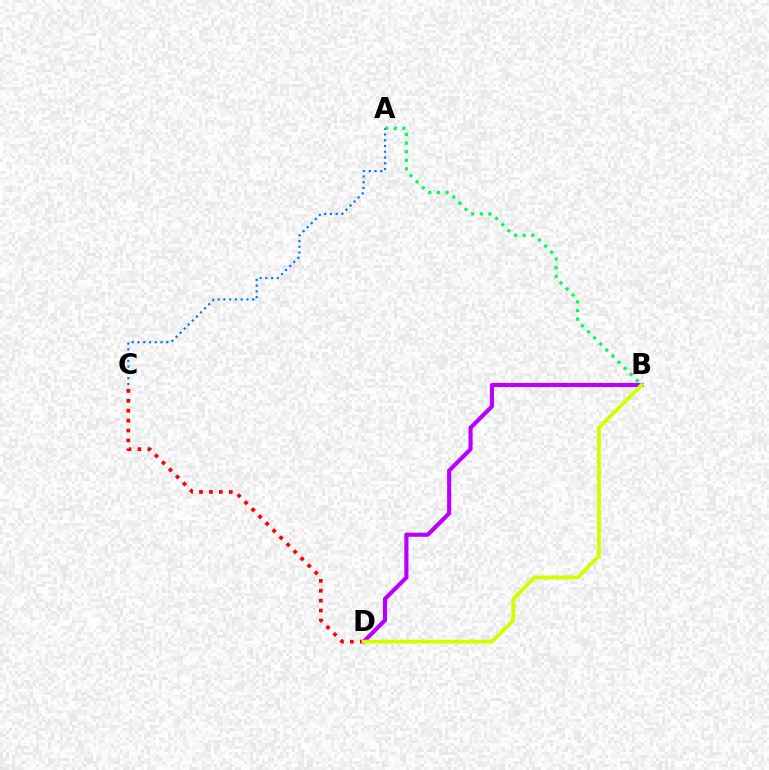{('A', 'B'): [{'color': '#00ff5c', 'line_style': 'dotted', 'thickness': 2.34}], ('C', 'D'): [{'color': '#ff0000', 'line_style': 'dotted', 'thickness': 2.69}], ('A', 'C'): [{'color': '#0074ff', 'line_style': 'dotted', 'thickness': 1.56}], ('B', 'D'): [{'color': '#b900ff', 'line_style': 'solid', 'thickness': 2.97}, {'color': '#d1ff00', 'line_style': 'solid', 'thickness': 2.79}]}